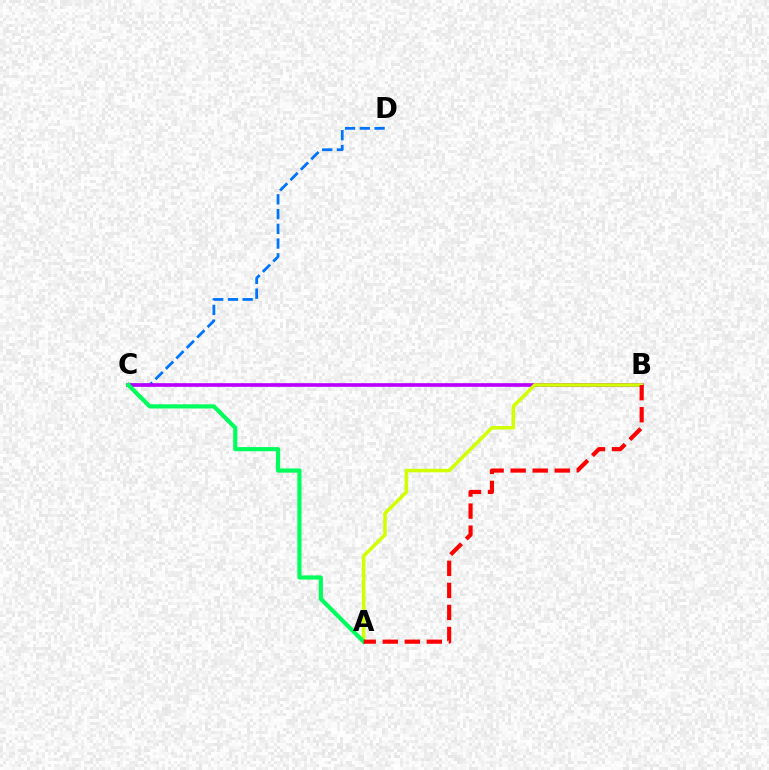{('C', 'D'): [{'color': '#0074ff', 'line_style': 'dashed', 'thickness': 2.0}], ('B', 'C'): [{'color': '#b900ff', 'line_style': 'solid', 'thickness': 2.62}], ('A', 'B'): [{'color': '#d1ff00', 'line_style': 'solid', 'thickness': 2.54}, {'color': '#ff0000', 'line_style': 'dashed', 'thickness': 2.99}], ('A', 'C'): [{'color': '#00ff5c', 'line_style': 'solid', 'thickness': 3.0}]}